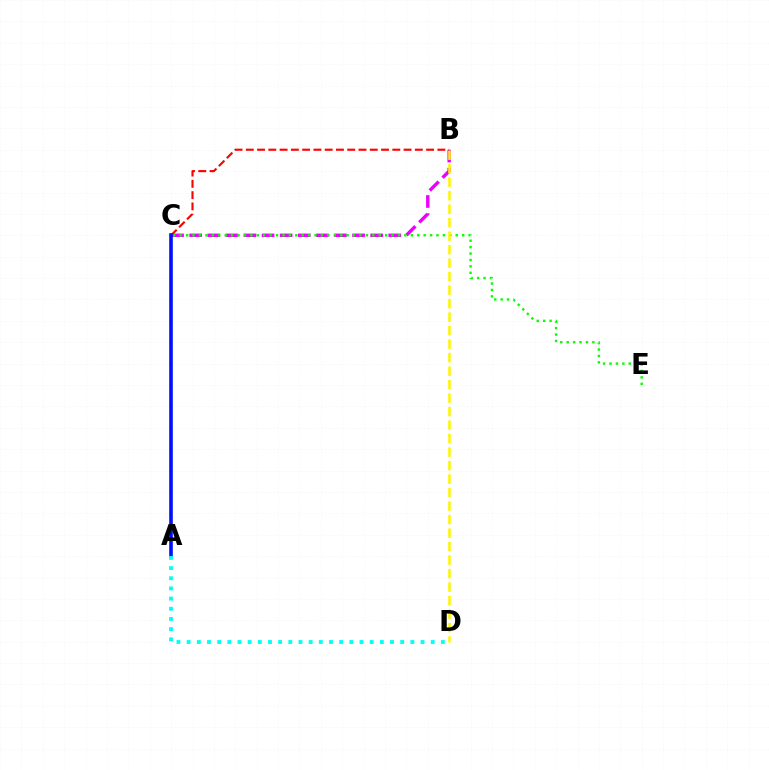{('B', 'C'): [{'color': '#ee00ff', 'line_style': 'dashed', 'thickness': 2.46}, {'color': '#ff0000', 'line_style': 'dashed', 'thickness': 1.53}], ('C', 'E'): [{'color': '#08ff00', 'line_style': 'dotted', 'thickness': 1.74}], ('B', 'D'): [{'color': '#fcf500', 'line_style': 'dashed', 'thickness': 1.83}], ('A', 'C'): [{'color': '#0010ff', 'line_style': 'solid', 'thickness': 2.6}], ('A', 'D'): [{'color': '#00fff6', 'line_style': 'dotted', 'thickness': 2.76}]}